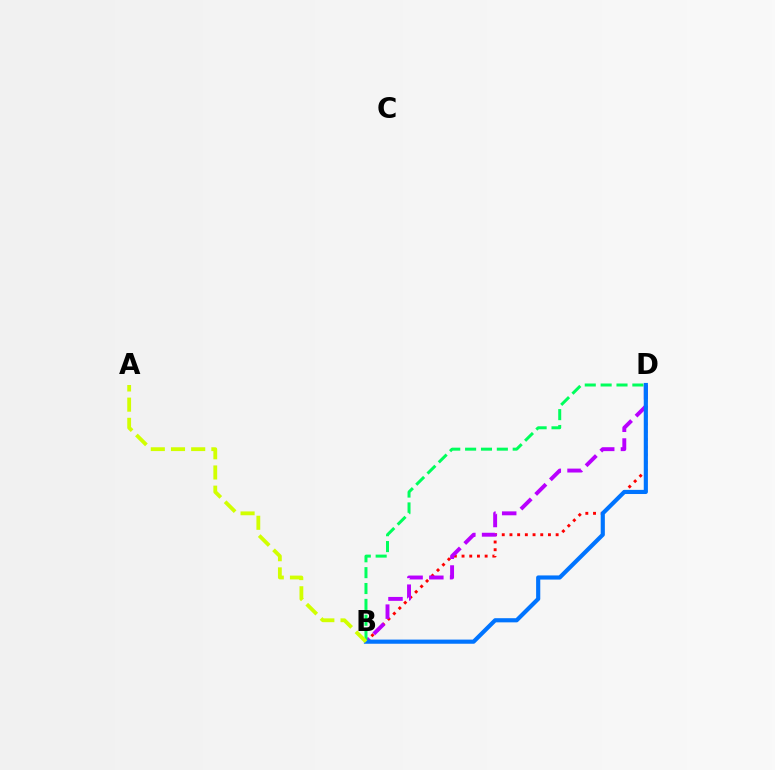{('B', 'D'): [{'color': '#ff0000', 'line_style': 'dotted', 'thickness': 2.09}, {'color': '#b900ff', 'line_style': 'dashed', 'thickness': 2.82}, {'color': '#00ff5c', 'line_style': 'dashed', 'thickness': 2.16}, {'color': '#0074ff', 'line_style': 'solid', 'thickness': 2.99}], ('A', 'B'): [{'color': '#d1ff00', 'line_style': 'dashed', 'thickness': 2.74}]}